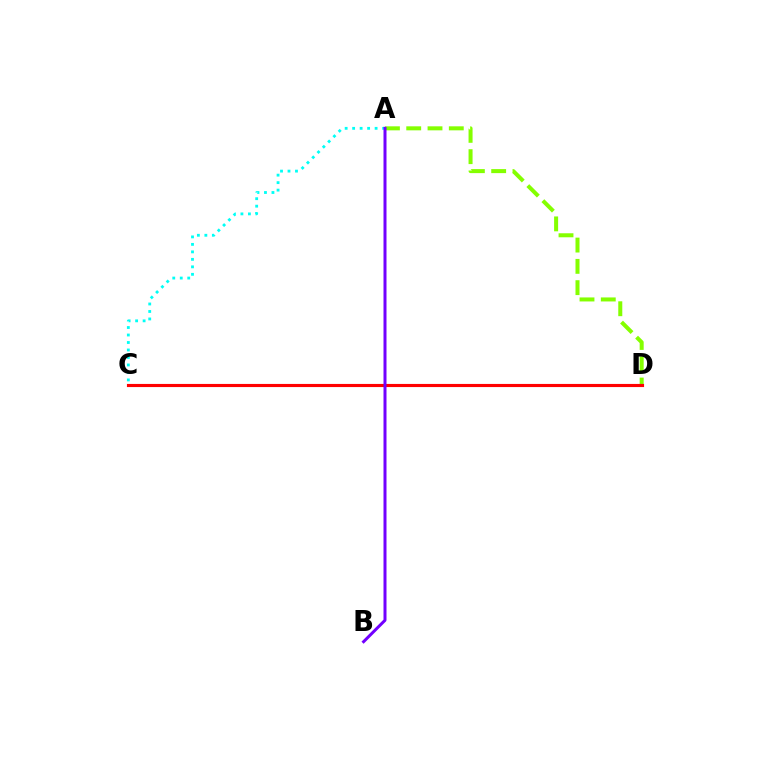{('A', 'C'): [{'color': '#00fff6', 'line_style': 'dotted', 'thickness': 2.03}], ('A', 'D'): [{'color': '#84ff00', 'line_style': 'dashed', 'thickness': 2.89}], ('C', 'D'): [{'color': '#ff0000', 'line_style': 'solid', 'thickness': 2.26}], ('A', 'B'): [{'color': '#7200ff', 'line_style': 'solid', 'thickness': 2.16}]}